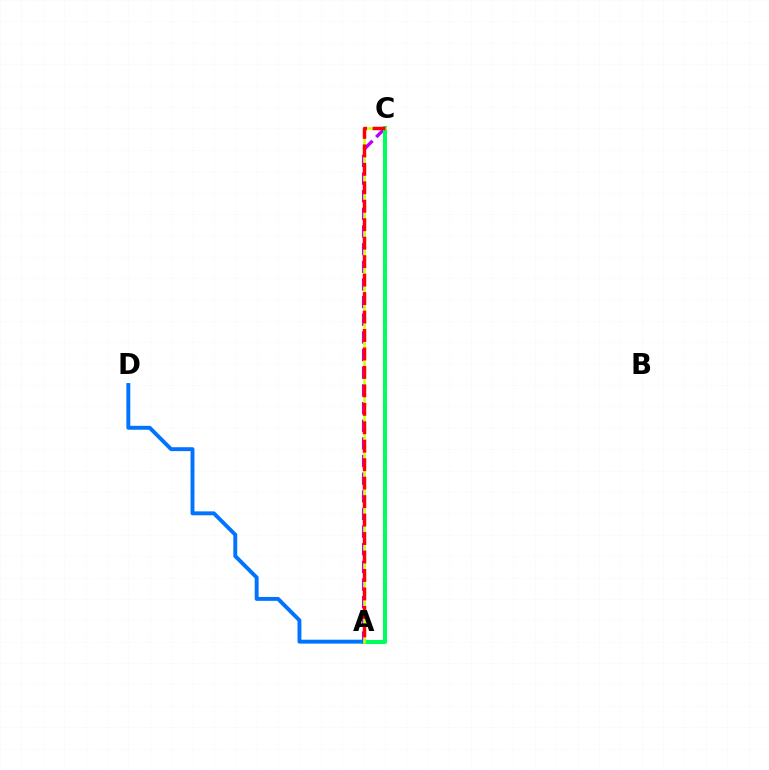{('A', 'C'): [{'color': '#b900ff', 'line_style': 'dashed', 'thickness': 2.4}, {'color': '#00ff5c', 'line_style': 'solid', 'thickness': 2.92}, {'color': '#d1ff00', 'line_style': 'solid', 'thickness': 1.87}, {'color': '#ff0000', 'line_style': 'dashed', 'thickness': 2.51}], ('A', 'D'): [{'color': '#0074ff', 'line_style': 'solid', 'thickness': 2.82}]}